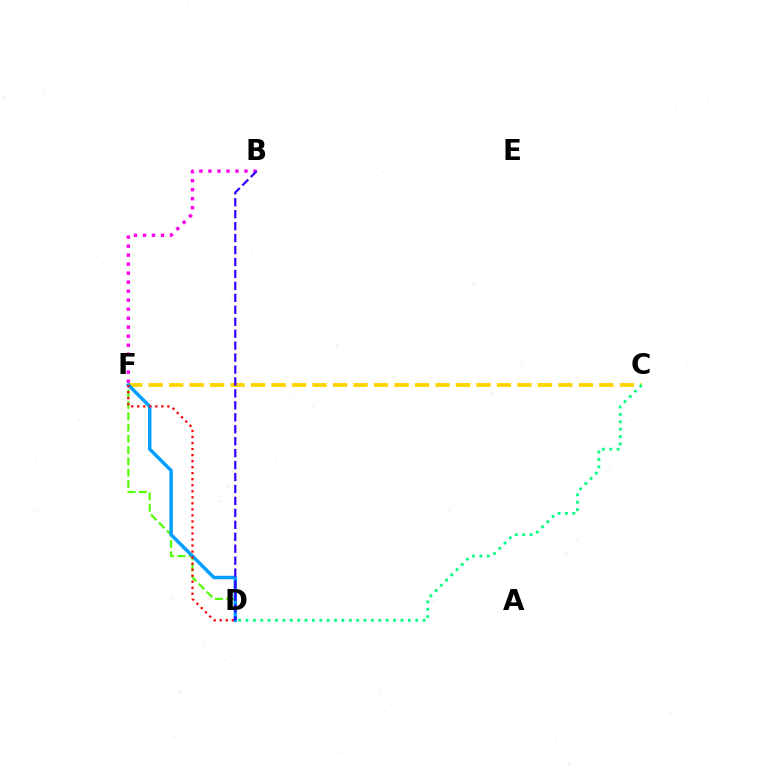{('C', 'F'): [{'color': '#ffd500', 'line_style': 'dashed', 'thickness': 2.78}], ('D', 'F'): [{'color': '#4fff00', 'line_style': 'dashed', 'thickness': 1.53}, {'color': '#009eff', 'line_style': 'solid', 'thickness': 2.48}, {'color': '#ff0000', 'line_style': 'dotted', 'thickness': 1.64}], ('C', 'D'): [{'color': '#00ff86', 'line_style': 'dotted', 'thickness': 2.0}], ('B', 'F'): [{'color': '#ff00ed', 'line_style': 'dotted', 'thickness': 2.45}], ('B', 'D'): [{'color': '#3700ff', 'line_style': 'dashed', 'thickness': 1.62}]}